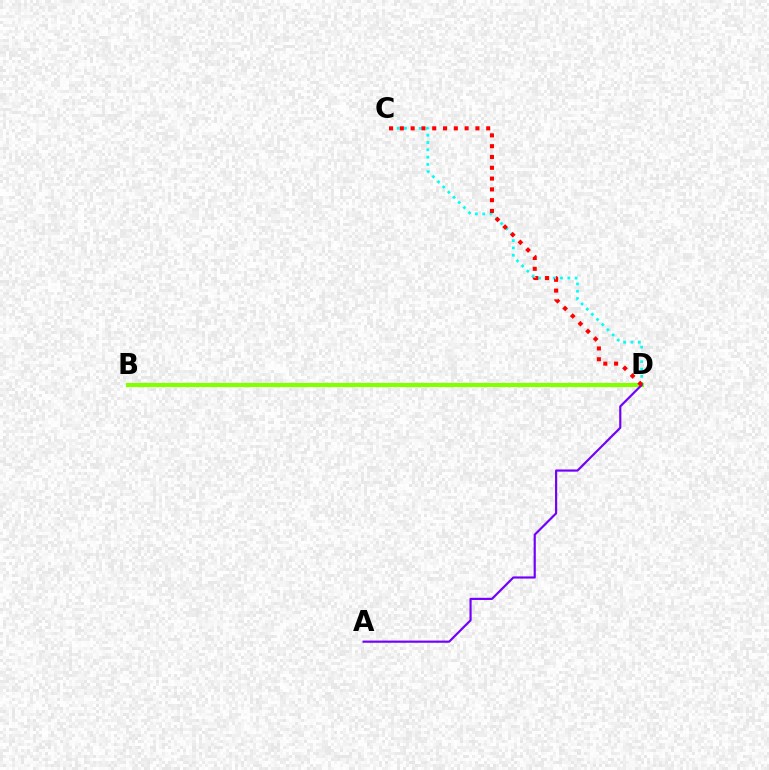{('B', 'D'): [{'color': '#84ff00', 'line_style': 'solid', 'thickness': 3.0}], ('C', 'D'): [{'color': '#00fff6', 'line_style': 'dotted', 'thickness': 1.98}, {'color': '#ff0000', 'line_style': 'dotted', 'thickness': 2.93}], ('A', 'D'): [{'color': '#7200ff', 'line_style': 'solid', 'thickness': 1.56}]}